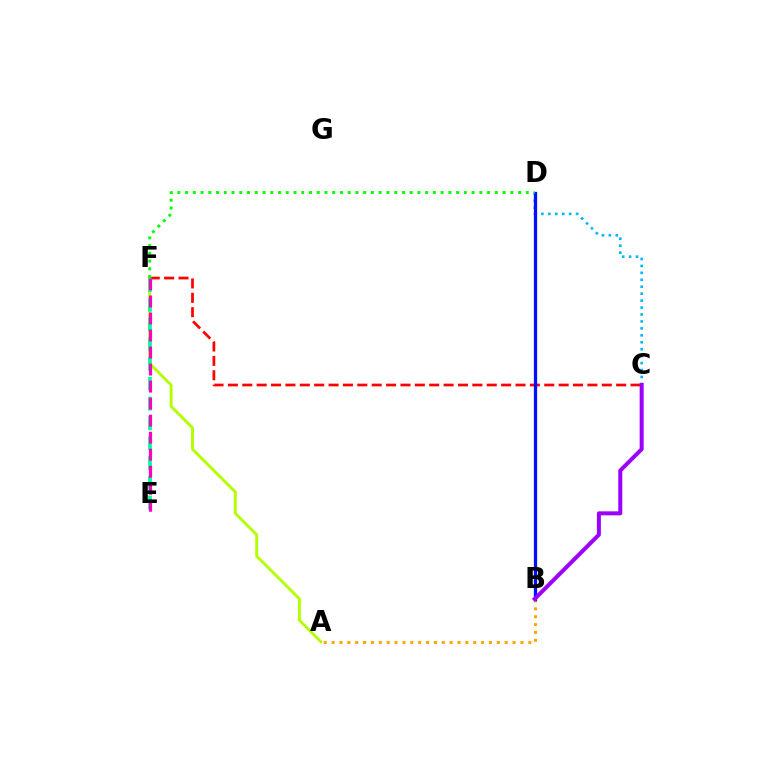{('C', 'F'): [{'color': '#ff0000', 'line_style': 'dashed', 'thickness': 1.95}], ('A', 'B'): [{'color': '#ffa500', 'line_style': 'dotted', 'thickness': 2.14}], ('C', 'D'): [{'color': '#00b5ff', 'line_style': 'dotted', 'thickness': 1.89}], ('A', 'F'): [{'color': '#b3ff00', 'line_style': 'solid', 'thickness': 2.08}], ('B', 'D'): [{'color': '#0010ff', 'line_style': 'solid', 'thickness': 2.36}], ('D', 'F'): [{'color': '#08ff00', 'line_style': 'dotted', 'thickness': 2.1}], ('E', 'F'): [{'color': '#00ff9d', 'line_style': 'dashed', 'thickness': 2.69}, {'color': '#ff00bd', 'line_style': 'dashed', 'thickness': 2.31}], ('B', 'C'): [{'color': '#9b00ff', 'line_style': 'solid', 'thickness': 2.88}]}